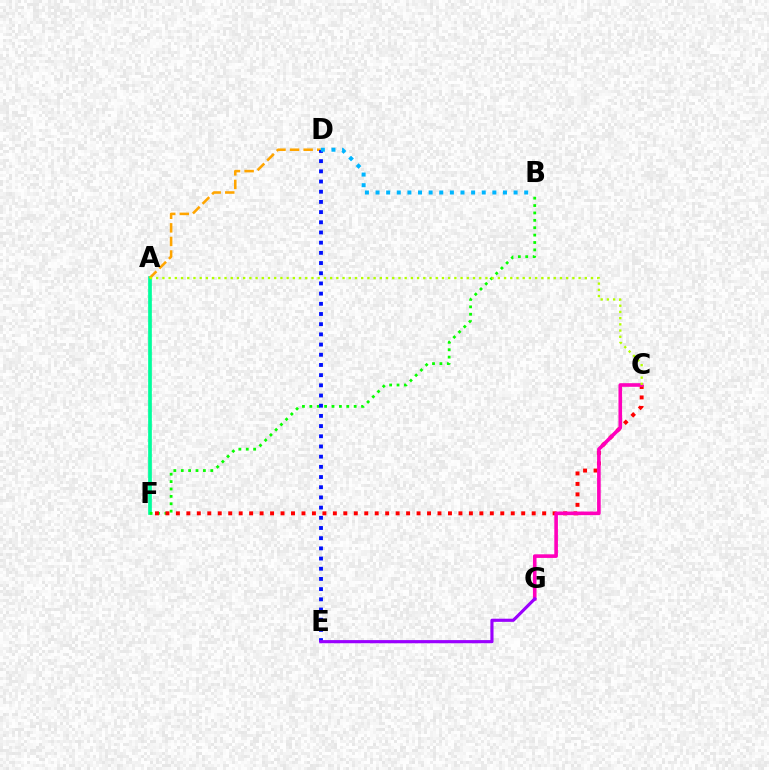{('A', 'F'): [{'color': '#00ff9d', 'line_style': 'solid', 'thickness': 2.66}], ('A', 'D'): [{'color': '#ffa500', 'line_style': 'dashed', 'thickness': 1.84}], ('B', 'F'): [{'color': '#08ff00', 'line_style': 'dotted', 'thickness': 2.01}], ('C', 'F'): [{'color': '#ff0000', 'line_style': 'dotted', 'thickness': 2.84}], ('D', 'E'): [{'color': '#0010ff', 'line_style': 'dotted', 'thickness': 2.77}], ('C', 'G'): [{'color': '#ff00bd', 'line_style': 'solid', 'thickness': 2.6}], ('B', 'D'): [{'color': '#00b5ff', 'line_style': 'dotted', 'thickness': 2.89}], ('E', 'G'): [{'color': '#9b00ff', 'line_style': 'solid', 'thickness': 2.27}], ('A', 'C'): [{'color': '#b3ff00', 'line_style': 'dotted', 'thickness': 1.69}]}